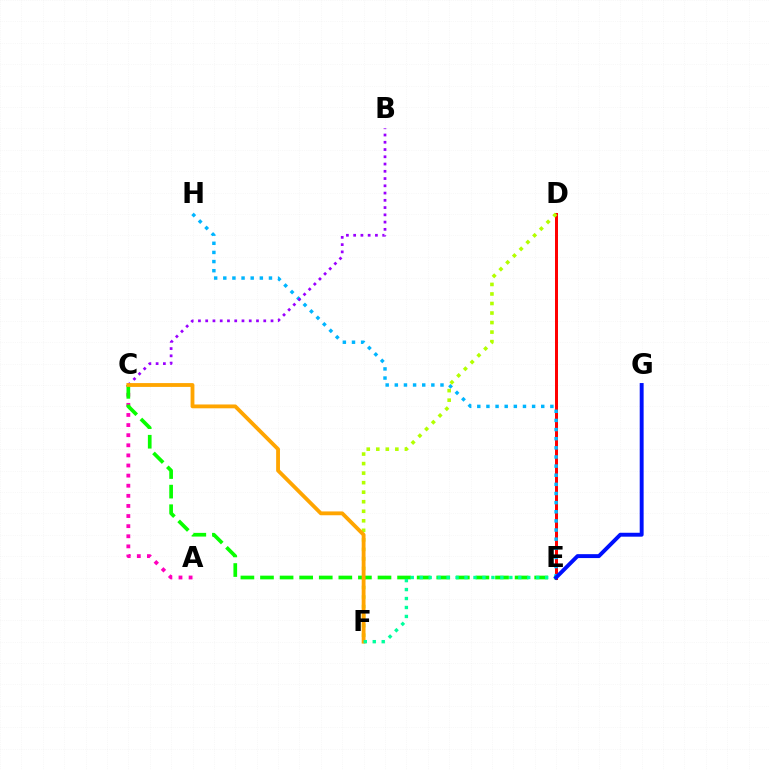{('D', 'E'): [{'color': '#ff0000', 'line_style': 'solid', 'thickness': 2.15}], ('E', 'H'): [{'color': '#00b5ff', 'line_style': 'dotted', 'thickness': 2.48}], ('D', 'F'): [{'color': '#b3ff00', 'line_style': 'dotted', 'thickness': 2.59}], ('B', 'C'): [{'color': '#9b00ff', 'line_style': 'dotted', 'thickness': 1.97}], ('A', 'C'): [{'color': '#ff00bd', 'line_style': 'dotted', 'thickness': 2.75}], ('C', 'E'): [{'color': '#08ff00', 'line_style': 'dashed', 'thickness': 2.66}], ('C', 'F'): [{'color': '#ffa500', 'line_style': 'solid', 'thickness': 2.75}], ('E', 'F'): [{'color': '#00ff9d', 'line_style': 'dotted', 'thickness': 2.44}], ('E', 'G'): [{'color': '#0010ff', 'line_style': 'solid', 'thickness': 2.82}]}